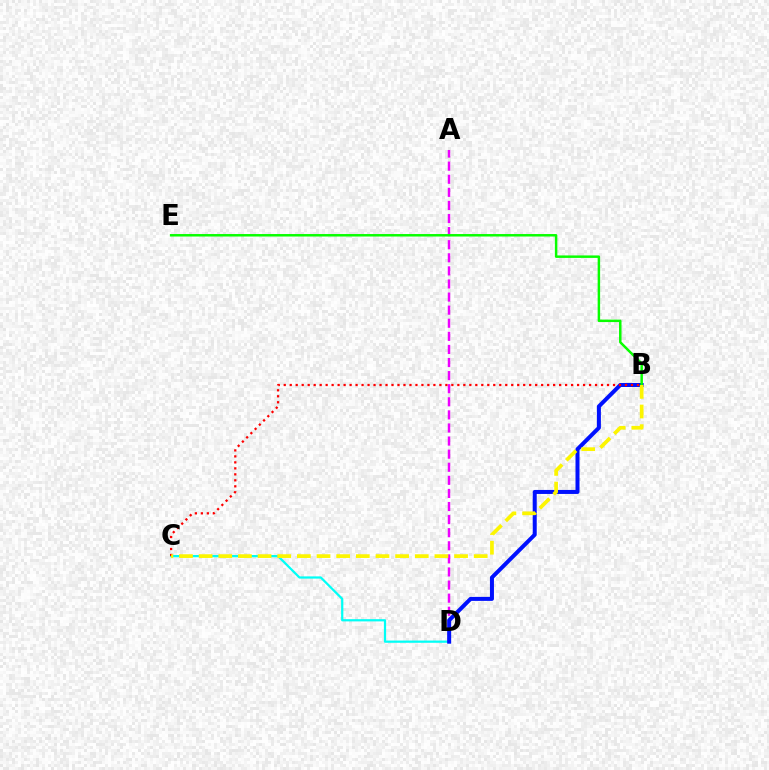{('C', 'D'): [{'color': '#00fff6', 'line_style': 'solid', 'thickness': 1.61}], ('A', 'D'): [{'color': '#ee00ff', 'line_style': 'dashed', 'thickness': 1.78}], ('B', 'D'): [{'color': '#0010ff', 'line_style': 'solid', 'thickness': 2.88}], ('B', 'E'): [{'color': '#08ff00', 'line_style': 'solid', 'thickness': 1.78}], ('B', 'C'): [{'color': '#ff0000', 'line_style': 'dotted', 'thickness': 1.63}, {'color': '#fcf500', 'line_style': 'dashed', 'thickness': 2.67}]}